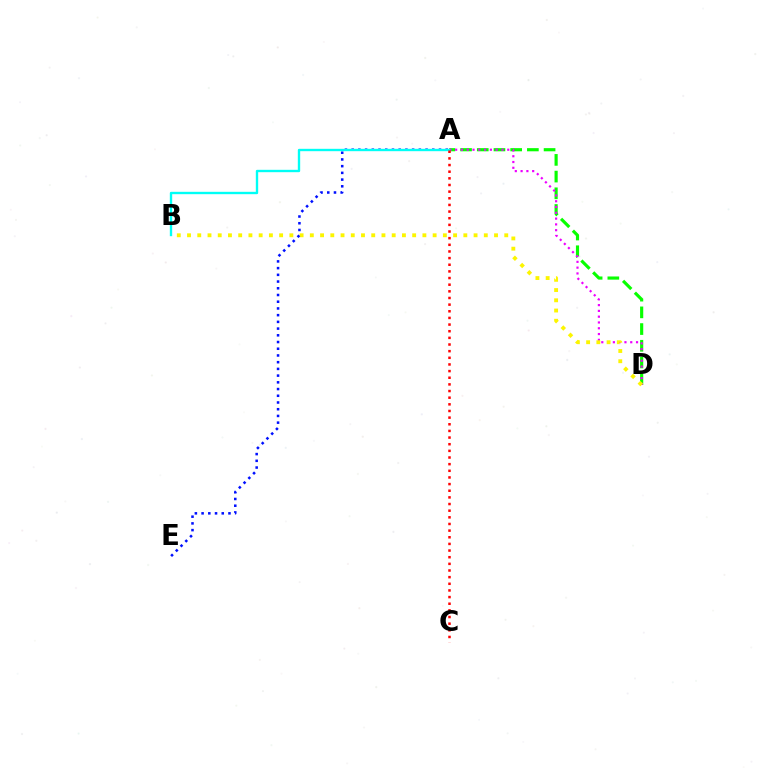{('A', 'D'): [{'color': '#08ff00', 'line_style': 'dashed', 'thickness': 2.27}, {'color': '#ee00ff', 'line_style': 'dotted', 'thickness': 1.57}], ('B', 'D'): [{'color': '#fcf500', 'line_style': 'dotted', 'thickness': 2.78}], ('A', 'E'): [{'color': '#0010ff', 'line_style': 'dotted', 'thickness': 1.83}], ('A', 'B'): [{'color': '#00fff6', 'line_style': 'solid', 'thickness': 1.7}], ('A', 'C'): [{'color': '#ff0000', 'line_style': 'dotted', 'thickness': 1.81}]}